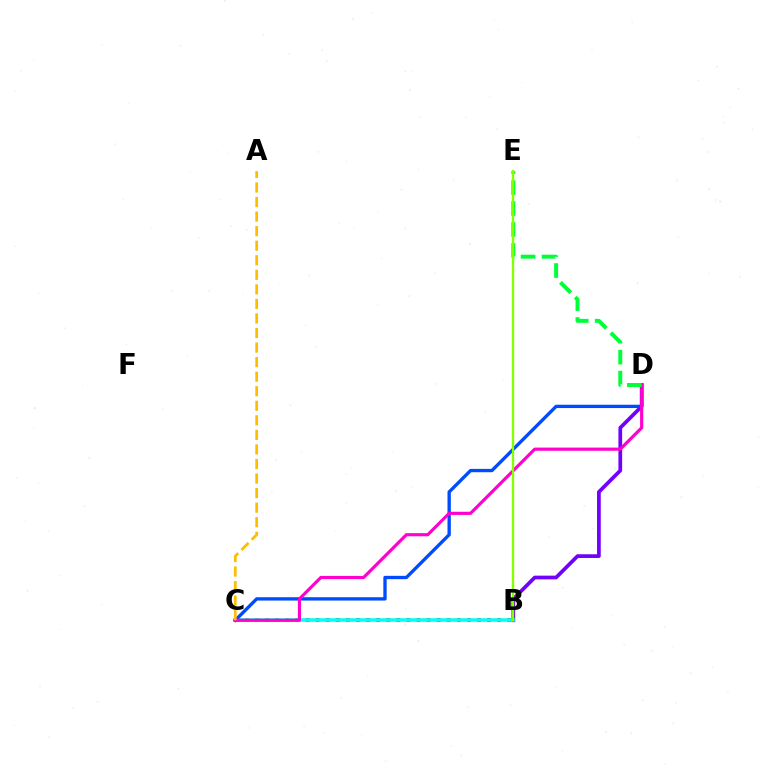{('B', 'D'): [{'color': '#7200ff', 'line_style': 'solid', 'thickness': 2.68}], ('B', 'C'): [{'color': '#ff0000', 'line_style': 'dotted', 'thickness': 2.74}, {'color': '#00fff6', 'line_style': 'solid', 'thickness': 2.55}], ('C', 'D'): [{'color': '#004bff', 'line_style': 'solid', 'thickness': 2.4}, {'color': '#ff00cf', 'line_style': 'solid', 'thickness': 2.27}], ('D', 'E'): [{'color': '#00ff39', 'line_style': 'dashed', 'thickness': 2.85}], ('A', 'C'): [{'color': '#ffbd00', 'line_style': 'dashed', 'thickness': 1.98}], ('B', 'E'): [{'color': '#84ff00', 'line_style': 'solid', 'thickness': 1.67}]}